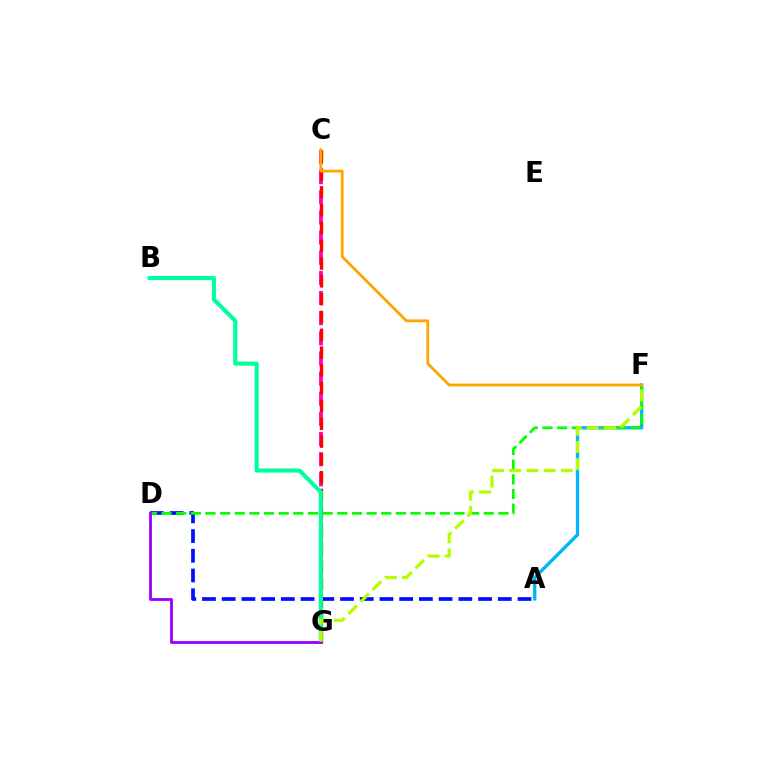{('C', 'G'): [{'color': '#ff00bd', 'line_style': 'dashed', 'thickness': 2.74}, {'color': '#ff0000', 'line_style': 'dashed', 'thickness': 2.42}], ('A', 'D'): [{'color': '#0010ff', 'line_style': 'dashed', 'thickness': 2.68}], ('A', 'F'): [{'color': '#00b5ff', 'line_style': 'solid', 'thickness': 2.37}], ('B', 'G'): [{'color': '#00ff9d', 'line_style': 'solid', 'thickness': 2.96}], ('D', 'F'): [{'color': '#08ff00', 'line_style': 'dashed', 'thickness': 1.99}], ('D', 'G'): [{'color': '#9b00ff', 'line_style': 'solid', 'thickness': 2.04}], ('F', 'G'): [{'color': '#b3ff00', 'line_style': 'dashed', 'thickness': 2.33}], ('C', 'F'): [{'color': '#ffa500', 'line_style': 'solid', 'thickness': 2.01}]}